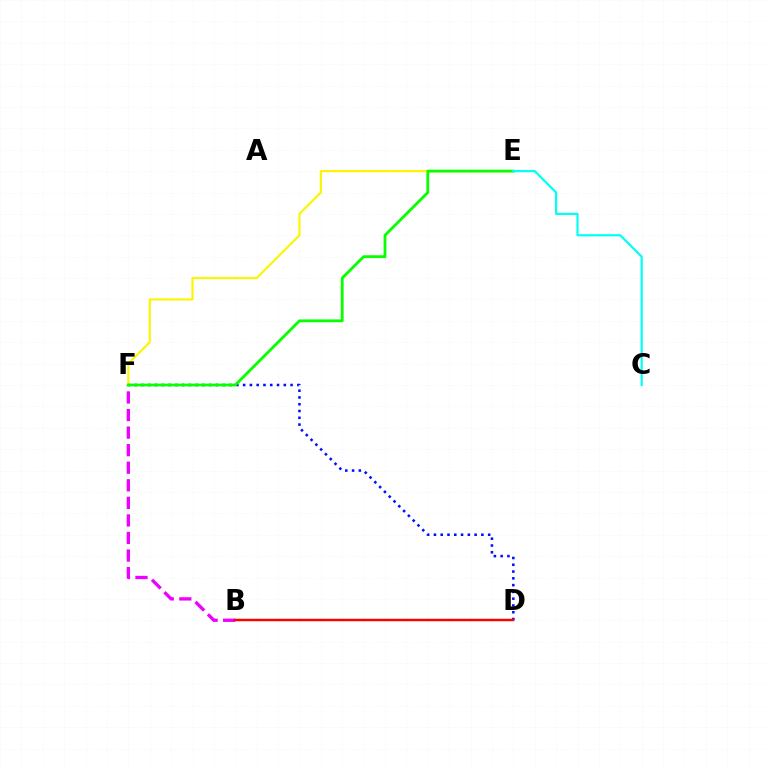{('D', 'F'): [{'color': '#0010ff', 'line_style': 'dotted', 'thickness': 1.84}], ('B', 'F'): [{'color': '#ee00ff', 'line_style': 'dashed', 'thickness': 2.39}], ('E', 'F'): [{'color': '#fcf500', 'line_style': 'solid', 'thickness': 1.55}, {'color': '#08ff00', 'line_style': 'solid', 'thickness': 2.03}], ('C', 'E'): [{'color': '#00fff6', 'line_style': 'solid', 'thickness': 1.57}], ('B', 'D'): [{'color': '#ff0000', 'line_style': 'solid', 'thickness': 1.76}]}